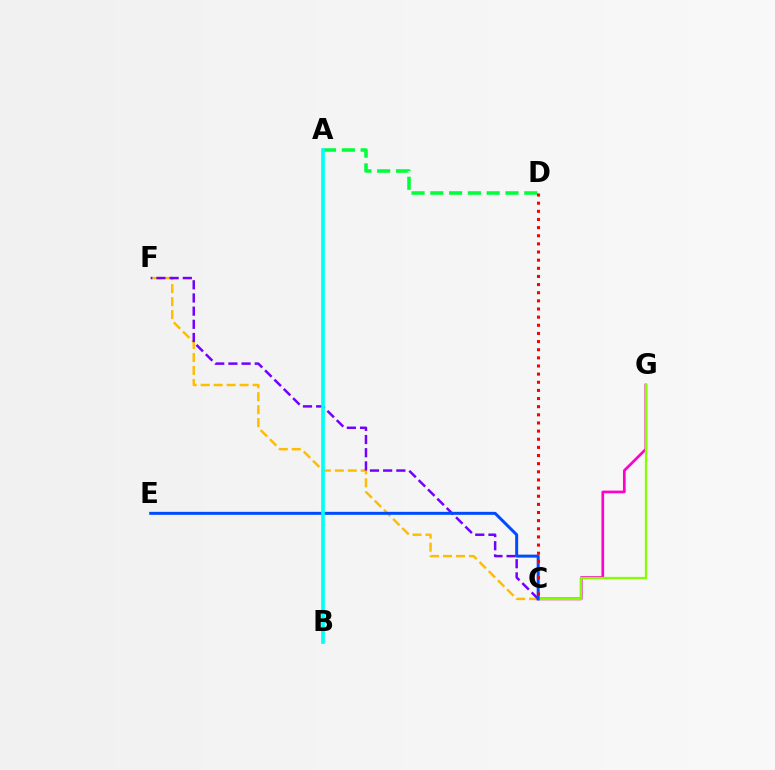{('C', 'F'): [{'color': '#ffbd00', 'line_style': 'dashed', 'thickness': 1.76}, {'color': '#7200ff', 'line_style': 'dashed', 'thickness': 1.79}], ('A', 'D'): [{'color': '#00ff39', 'line_style': 'dashed', 'thickness': 2.55}], ('C', 'G'): [{'color': '#ff00cf', 'line_style': 'solid', 'thickness': 1.94}, {'color': '#84ff00', 'line_style': 'solid', 'thickness': 1.64}], ('C', 'E'): [{'color': '#004bff', 'line_style': 'solid', 'thickness': 2.16}], ('C', 'D'): [{'color': '#ff0000', 'line_style': 'dotted', 'thickness': 2.21}], ('A', 'B'): [{'color': '#00fff6', 'line_style': 'solid', 'thickness': 2.66}]}